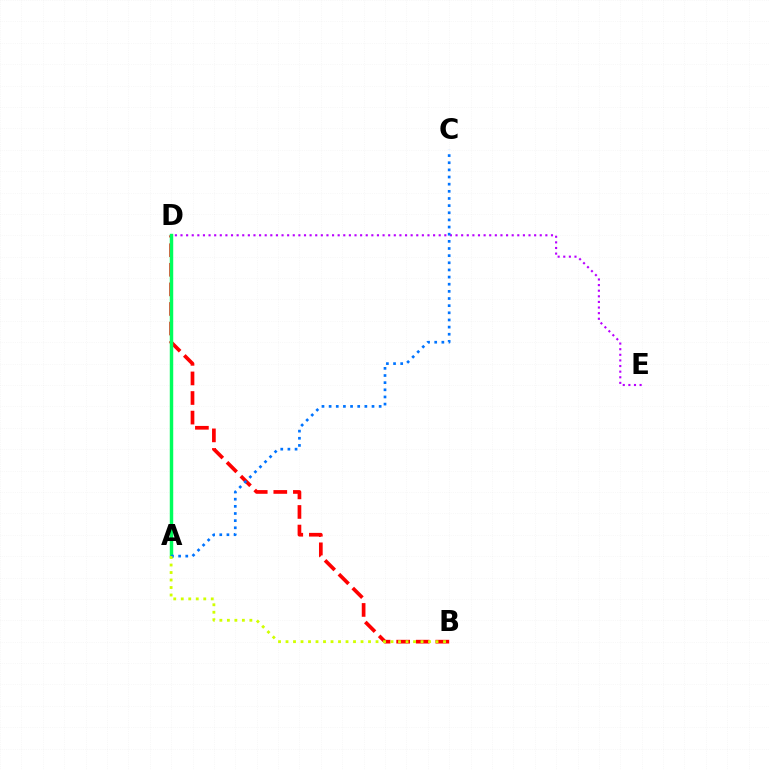{('B', 'D'): [{'color': '#ff0000', 'line_style': 'dashed', 'thickness': 2.66}], ('D', 'E'): [{'color': '#b900ff', 'line_style': 'dotted', 'thickness': 1.53}], ('A', 'D'): [{'color': '#00ff5c', 'line_style': 'solid', 'thickness': 2.48}], ('A', 'C'): [{'color': '#0074ff', 'line_style': 'dotted', 'thickness': 1.94}], ('A', 'B'): [{'color': '#d1ff00', 'line_style': 'dotted', 'thickness': 2.04}]}